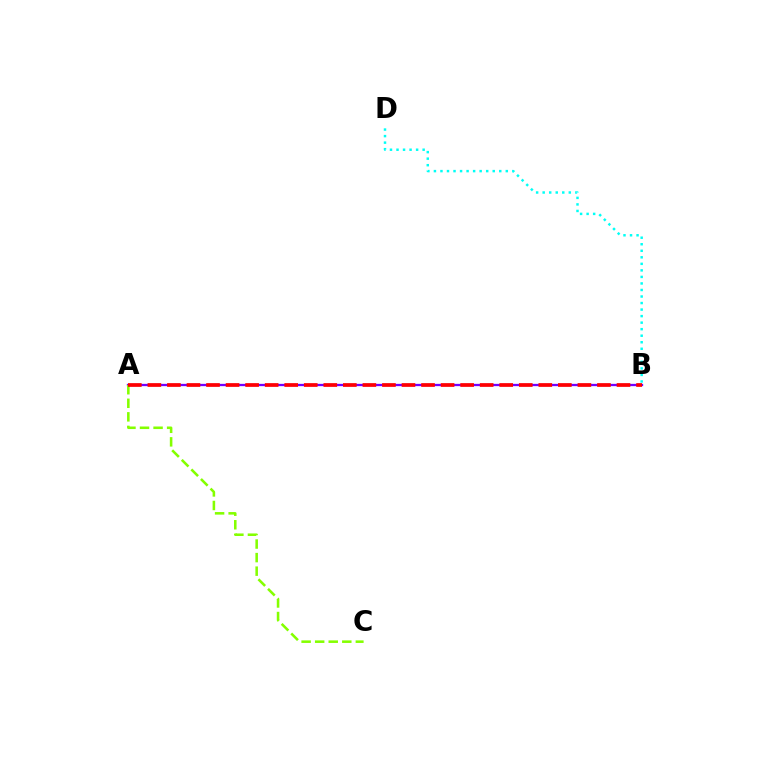{('A', 'B'): [{'color': '#7200ff', 'line_style': 'solid', 'thickness': 1.65}, {'color': '#ff0000', 'line_style': 'dashed', 'thickness': 2.66}], ('B', 'D'): [{'color': '#00fff6', 'line_style': 'dotted', 'thickness': 1.78}], ('A', 'C'): [{'color': '#84ff00', 'line_style': 'dashed', 'thickness': 1.84}]}